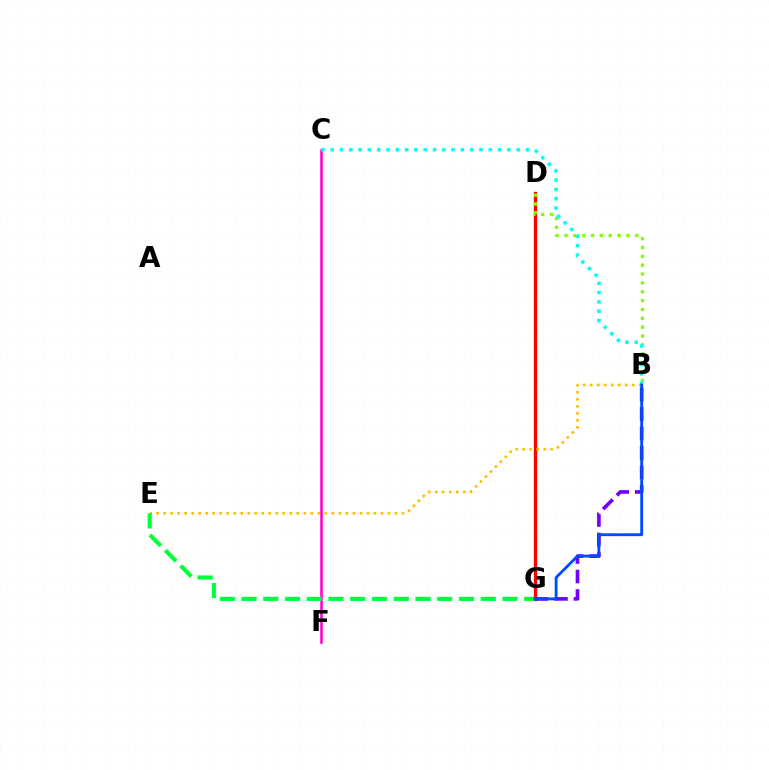{('D', 'G'): [{'color': '#ff0000', 'line_style': 'solid', 'thickness': 2.39}], ('B', 'D'): [{'color': '#84ff00', 'line_style': 'dotted', 'thickness': 2.4}], ('B', 'G'): [{'color': '#7200ff', 'line_style': 'dashed', 'thickness': 2.64}, {'color': '#004bff', 'line_style': 'solid', 'thickness': 2.05}], ('B', 'E'): [{'color': '#ffbd00', 'line_style': 'dotted', 'thickness': 1.91}], ('C', 'F'): [{'color': '#ff00cf', 'line_style': 'solid', 'thickness': 1.83}], ('E', 'G'): [{'color': '#00ff39', 'line_style': 'dashed', 'thickness': 2.95}], ('B', 'C'): [{'color': '#00fff6', 'line_style': 'dotted', 'thickness': 2.53}]}